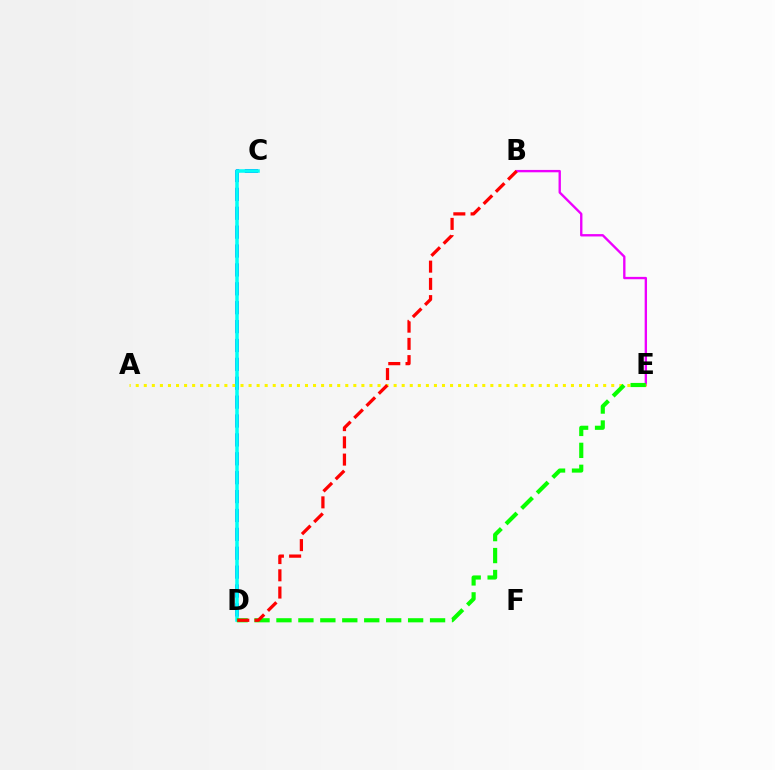{('C', 'D'): [{'color': '#0010ff', 'line_style': 'dashed', 'thickness': 2.57}, {'color': '#00fff6', 'line_style': 'solid', 'thickness': 2.55}], ('B', 'E'): [{'color': '#ee00ff', 'line_style': 'solid', 'thickness': 1.7}], ('A', 'E'): [{'color': '#fcf500', 'line_style': 'dotted', 'thickness': 2.19}], ('D', 'E'): [{'color': '#08ff00', 'line_style': 'dashed', 'thickness': 2.98}], ('B', 'D'): [{'color': '#ff0000', 'line_style': 'dashed', 'thickness': 2.34}]}